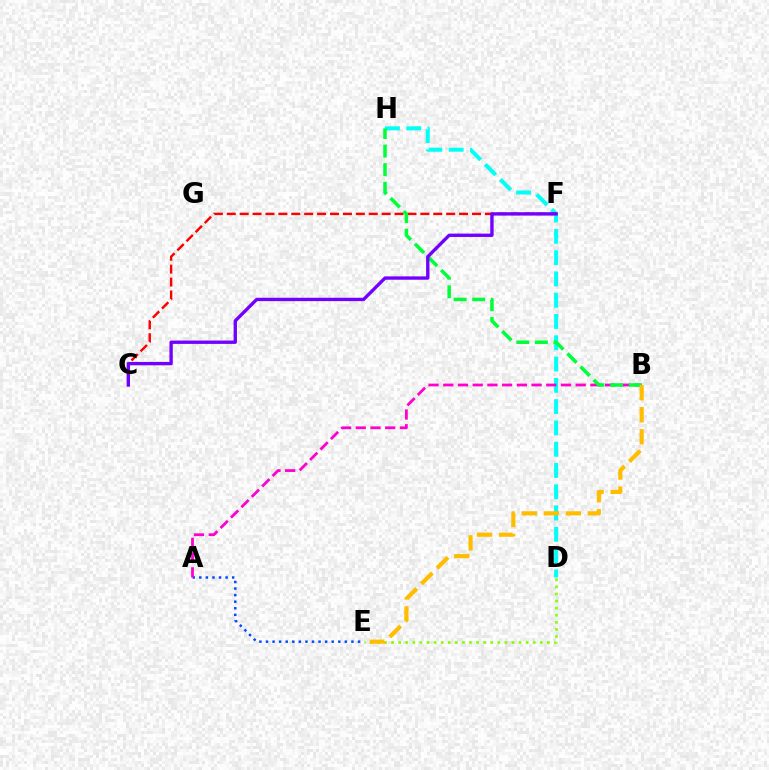{('D', 'E'): [{'color': '#84ff00', 'line_style': 'dotted', 'thickness': 1.92}], ('D', 'H'): [{'color': '#00fff6', 'line_style': 'dashed', 'thickness': 2.89}], ('A', 'E'): [{'color': '#004bff', 'line_style': 'dotted', 'thickness': 1.79}], ('C', 'F'): [{'color': '#ff0000', 'line_style': 'dashed', 'thickness': 1.75}, {'color': '#7200ff', 'line_style': 'solid', 'thickness': 2.41}], ('A', 'B'): [{'color': '#ff00cf', 'line_style': 'dashed', 'thickness': 2.0}], ('B', 'H'): [{'color': '#00ff39', 'line_style': 'dashed', 'thickness': 2.52}], ('B', 'E'): [{'color': '#ffbd00', 'line_style': 'dashed', 'thickness': 3.0}]}